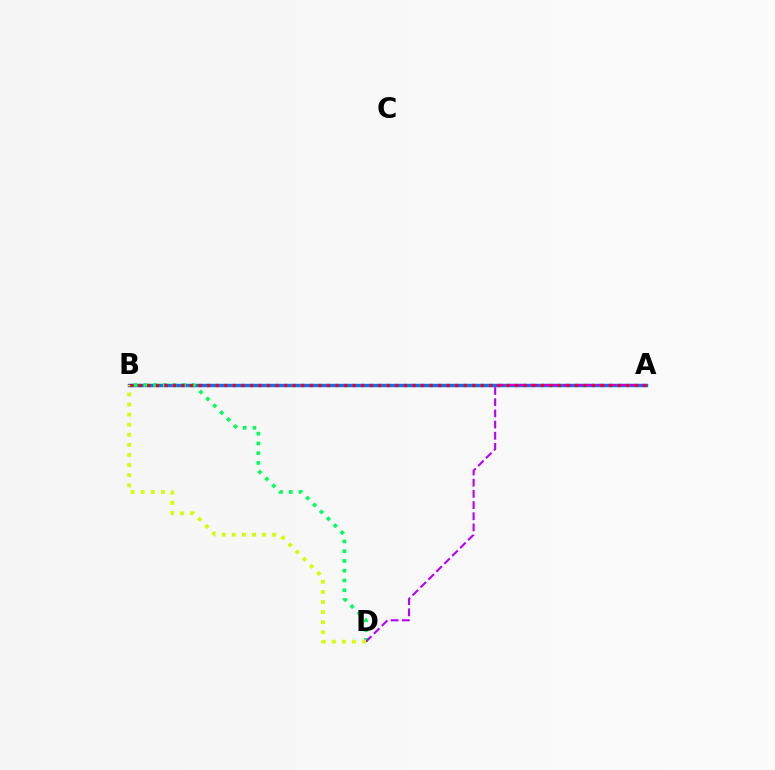{('A', 'B'): [{'color': '#0074ff', 'line_style': 'solid', 'thickness': 2.48}, {'color': '#ff0000', 'line_style': 'dotted', 'thickness': 2.32}], ('B', 'D'): [{'color': '#00ff5c', 'line_style': 'dotted', 'thickness': 2.65}, {'color': '#d1ff00', 'line_style': 'dotted', 'thickness': 2.74}], ('A', 'D'): [{'color': '#b900ff', 'line_style': 'dashed', 'thickness': 1.52}]}